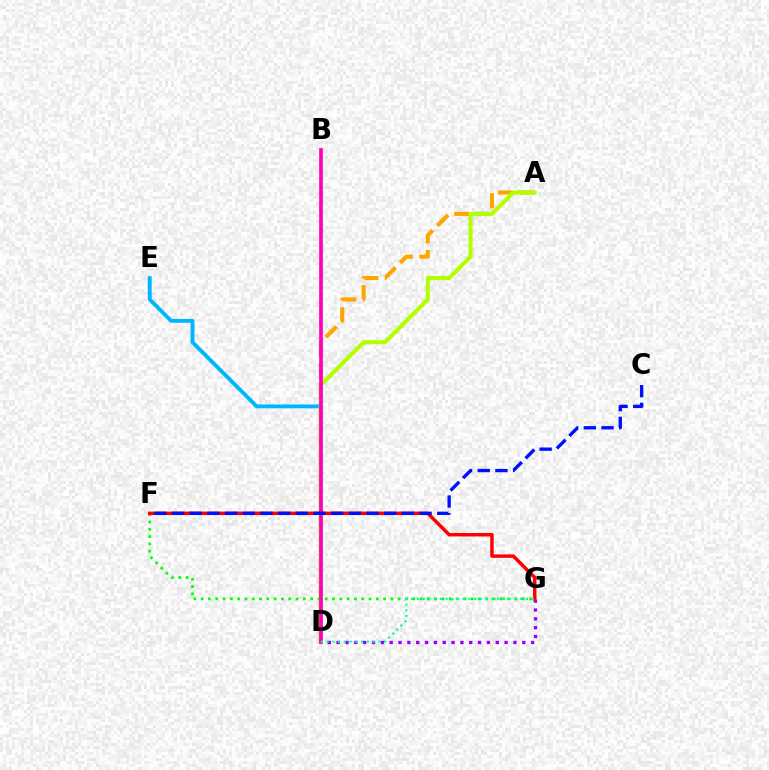{('F', 'G'): [{'color': '#08ff00', 'line_style': 'dotted', 'thickness': 1.98}, {'color': '#ff0000', 'line_style': 'solid', 'thickness': 2.5}], ('D', 'E'): [{'color': '#00b5ff', 'line_style': 'solid', 'thickness': 2.78}], ('A', 'D'): [{'color': '#ffa500', 'line_style': 'dashed', 'thickness': 2.95}, {'color': '#b3ff00', 'line_style': 'solid', 'thickness': 2.95}], ('D', 'G'): [{'color': '#9b00ff', 'line_style': 'dotted', 'thickness': 2.4}, {'color': '#00ff9d', 'line_style': 'dotted', 'thickness': 1.56}], ('B', 'D'): [{'color': '#ff00bd', 'line_style': 'solid', 'thickness': 2.66}], ('C', 'F'): [{'color': '#0010ff', 'line_style': 'dashed', 'thickness': 2.4}]}